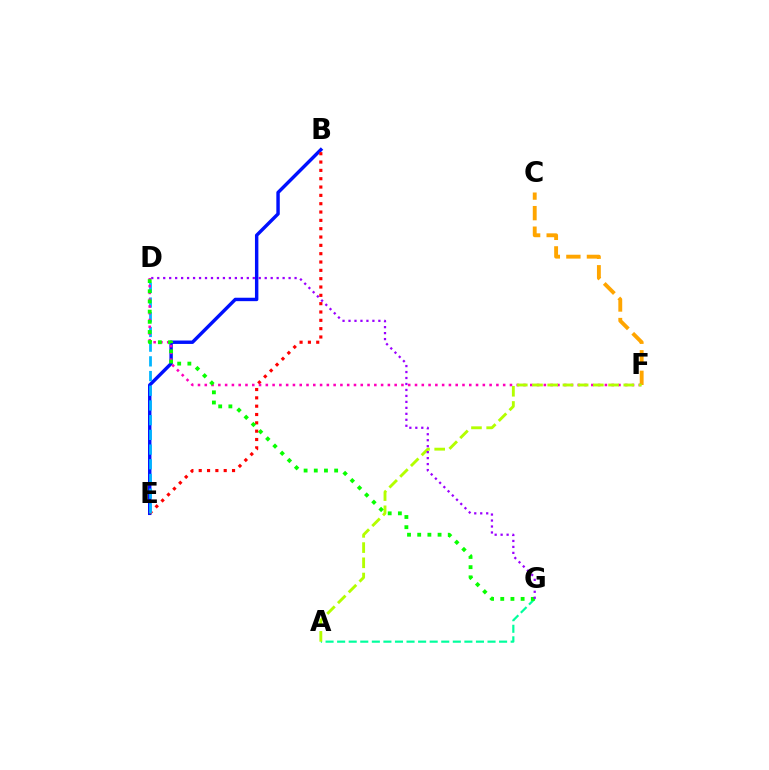{('B', 'E'): [{'color': '#0010ff', 'line_style': 'solid', 'thickness': 2.46}, {'color': '#ff0000', 'line_style': 'dotted', 'thickness': 2.26}], ('C', 'F'): [{'color': '#ffa500', 'line_style': 'dashed', 'thickness': 2.79}], ('D', 'E'): [{'color': '#00b5ff', 'line_style': 'dashed', 'thickness': 2.0}], ('A', 'G'): [{'color': '#00ff9d', 'line_style': 'dashed', 'thickness': 1.57}], ('D', 'F'): [{'color': '#ff00bd', 'line_style': 'dotted', 'thickness': 1.84}], ('A', 'F'): [{'color': '#b3ff00', 'line_style': 'dashed', 'thickness': 2.07}], ('D', 'G'): [{'color': '#08ff00', 'line_style': 'dotted', 'thickness': 2.77}, {'color': '#9b00ff', 'line_style': 'dotted', 'thickness': 1.62}]}